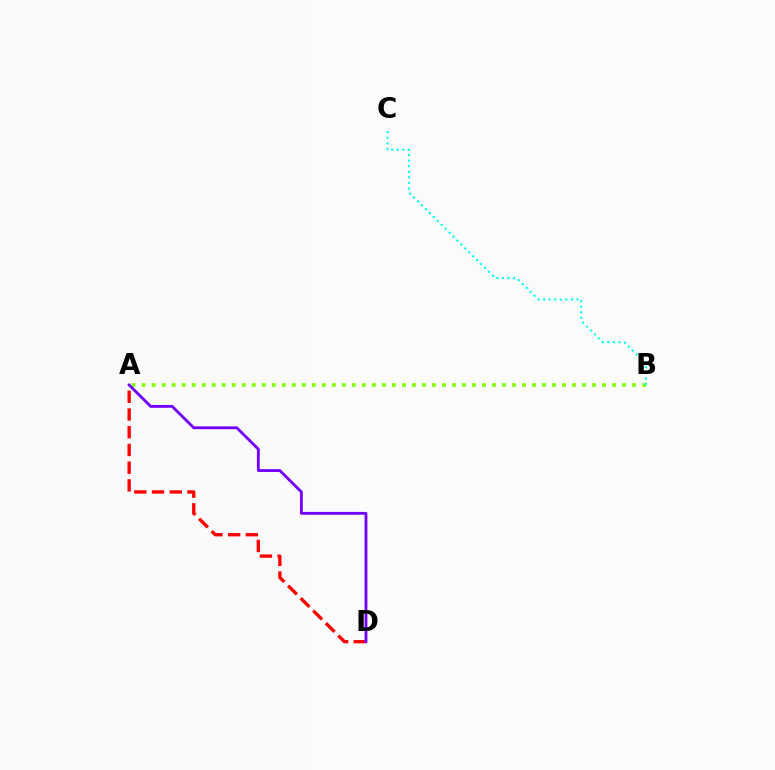{('A', 'B'): [{'color': '#84ff00', 'line_style': 'dotted', 'thickness': 2.72}], ('B', 'C'): [{'color': '#00fff6', 'line_style': 'dotted', 'thickness': 1.51}], ('A', 'D'): [{'color': '#ff0000', 'line_style': 'dashed', 'thickness': 2.41}, {'color': '#7200ff', 'line_style': 'solid', 'thickness': 2.04}]}